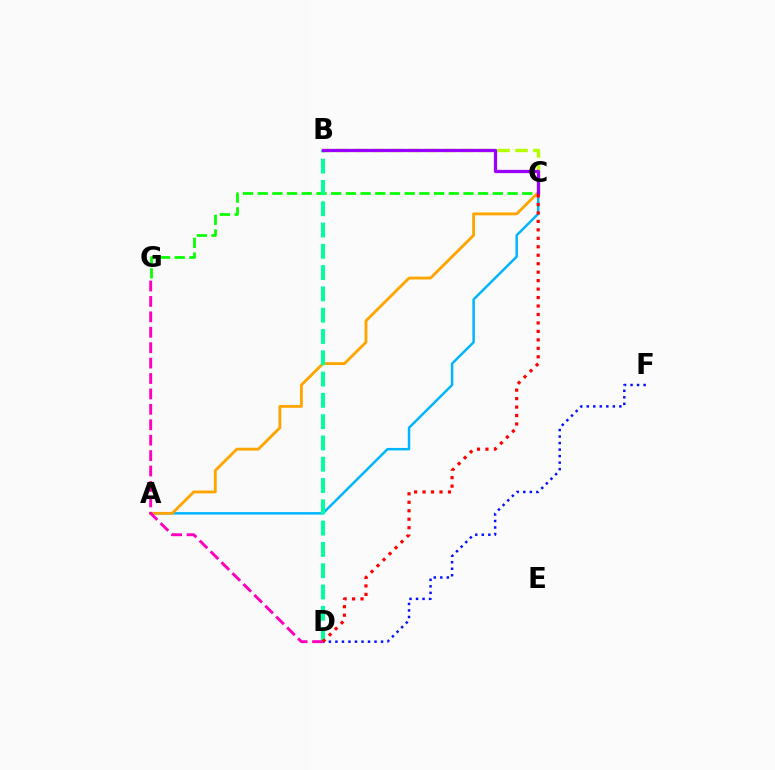{('C', 'G'): [{'color': '#08ff00', 'line_style': 'dashed', 'thickness': 2.0}], ('A', 'C'): [{'color': '#00b5ff', 'line_style': 'solid', 'thickness': 1.78}, {'color': '#ffa500', 'line_style': 'solid', 'thickness': 2.06}], ('B', 'C'): [{'color': '#b3ff00', 'line_style': 'dashed', 'thickness': 2.43}, {'color': '#9b00ff', 'line_style': 'solid', 'thickness': 2.35}], ('B', 'D'): [{'color': '#00ff9d', 'line_style': 'dashed', 'thickness': 2.89}], ('D', 'F'): [{'color': '#0010ff', 'line_style': 'dotted', 'thickness': 1.77}], ('D', 'G'): [{'color': '#ff00bd', 'line_style': 'dashed', 'thickness': 2.09}], ('C', 'D'): [{'color': '#ff0000', 'line_style': 'dotted', 'thickness': 2.3}]}